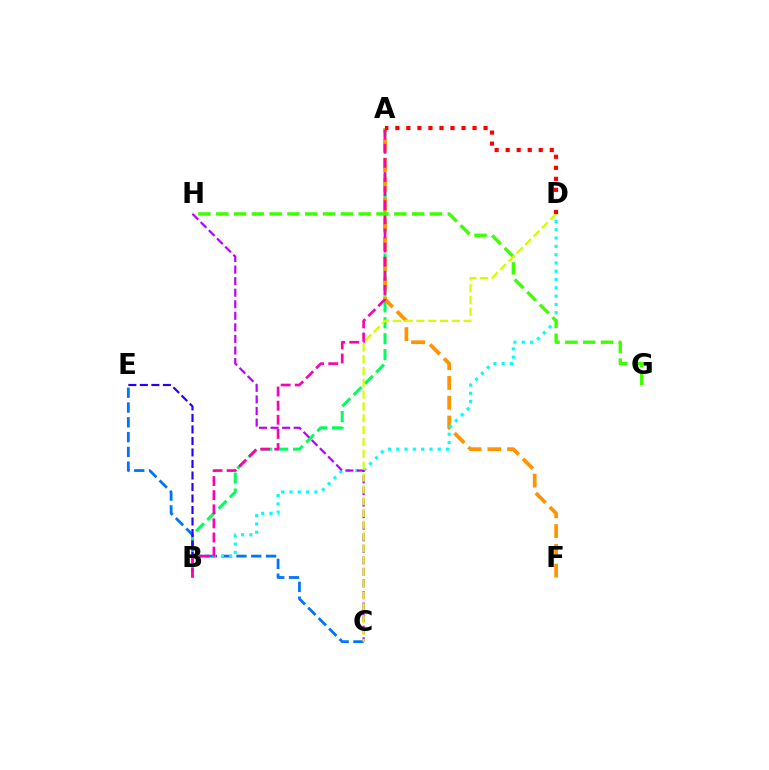{('A', 'B'): [{'color': '#00ff5c', 'line_style': 'dashed', 'thickness': 2.16}, {'color': '#ff00ac', 'line_style': 'dashed', 'thickness': 1.92}], ('A', 'F'): [{'color': '#ff9400', 'line_style': 'dashed', 'thickness': 2.69}], ('C', 'E'): [{'color': '#0074ff', 'line_style': 'dashed', 'thickness': 2.01}], ('B', 'E'): [{'color': '#2500ff', 'line_style': 'dashed', 'thickness': 1.56}], ('B', 'D'): [{'color': '#00fff6', 'line_style': 'dotted', 'thickness': 2.25}], ('G', 'H'): [{'color': '#3dff00', 'line_style': 'dashed', 'thickness': 2.42}], ('C', 'H'): [{'color': '#b900ff', 'line_style': 'dashed', 'thickness': 1.57}], ('C', 'D'): [{'color': '#d1ff00', 'line_style': 'dashed', 'thickness': 1.61}], ('A', 'D'): [{'color': '#ff0000', 'line_style': 'dotted', 'thickness': 3.0}]}